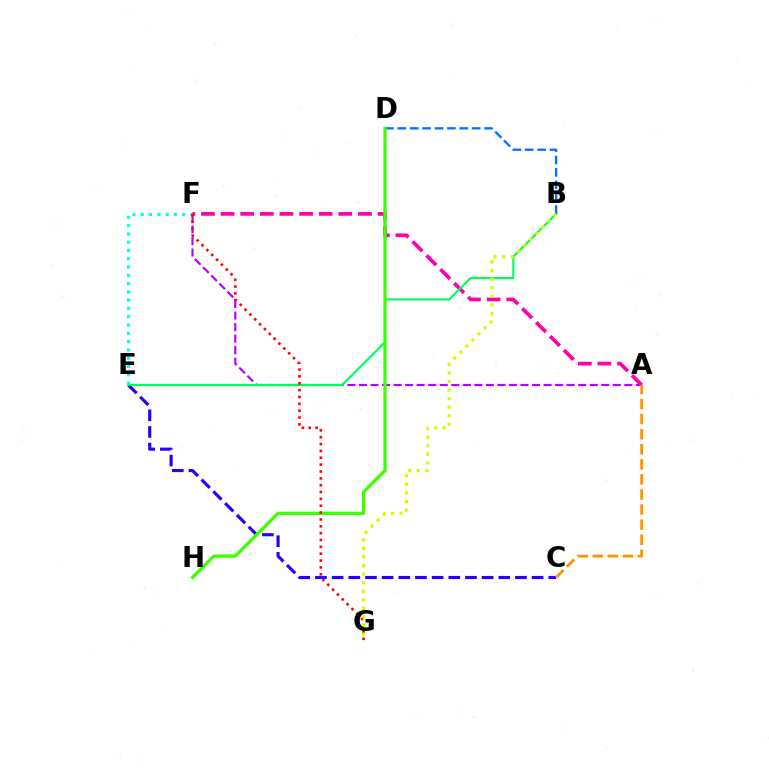{('E', 'F'): [{'color': '#00fff6', 'line_style': 'dotted', 'thickness': 2.25}], ('A', 'F'): [{'color': '#b900ff', 'line_style': 'dashed', 'thickness': 1.57}, {'color': '#ff00ac', 'line_style': 'dashed', 'thickness': 2.67}], ('C', 'E'): [{'color': '#2500ff', 'line_style': 'dashed', 'thickness': 2.26}], ('B', 'E'): [{'color': '#00ff5c', 'line_style': 'solid', 'thickness': 1.54}], ('B', 'D'): [{'color': '#0074ff', 'line_style': 'dashed', 'thickness': 1.68}], ('D', 'H'): [{'color': '#3dff00', 'line_style': 'solid', 'thickness': 2.36}], ('A', 'C'): [{'color': '#ff9400', 'line_style': 'dashed', 'thickness': 2.05}], ('F', 'G'): [{'color': '#ff0000', 'line_style': 'dotted', 'thickness': 1.86}], ('B', 'G'): [{'color': '#d1ff00', 'line_style': 'dotted', 'thickness': 2.33}]}